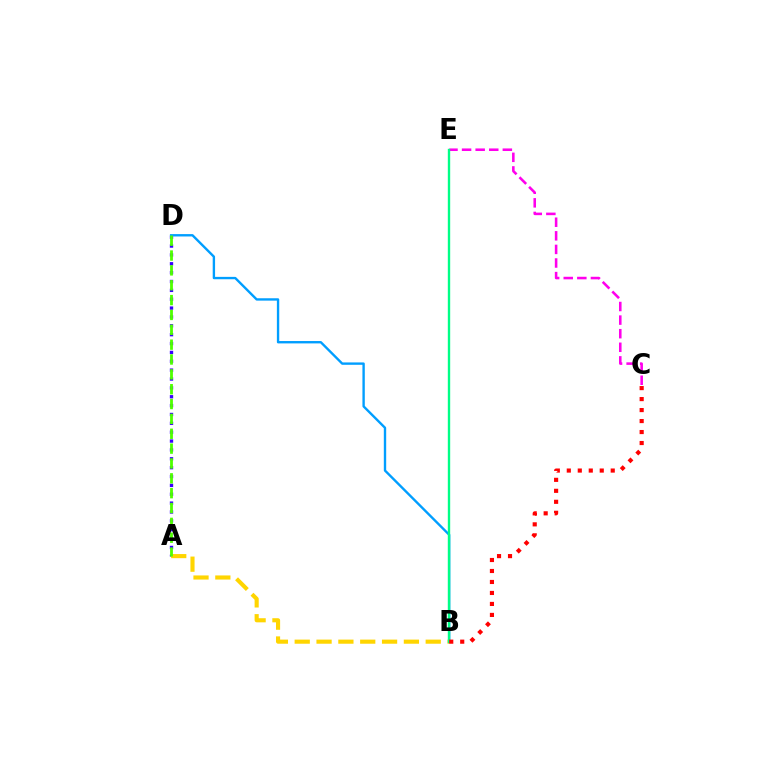{('A', 'D'): [{'color': '#3700ff', 'line_style': 'dotted', 'thickness': 2.41}, {'color': '#4fff00', 'line_style': 'dashed', 'thickness': 2.02}], ('A', 'B'): [{'color': '#ffd500', 'line_style': 'dashed', 'thickness': 2.97}], ('C', 'E'): [{'color': '#ff00ed', 'line_style': 'dashed', 'thickness': 1.85}], ('B', 'D'): [{'color': '#009eff', 'line_style': 'solid', 'thickness': 1.71}], ('B', 'E'): [{'color': '#00ff86', 'line_style': 'solid', 'thickness': 1.71}], ('B', 'C'): [{'color': '#ff0000', 'line_style': 'dotted', 'thickness': 2.98}]}